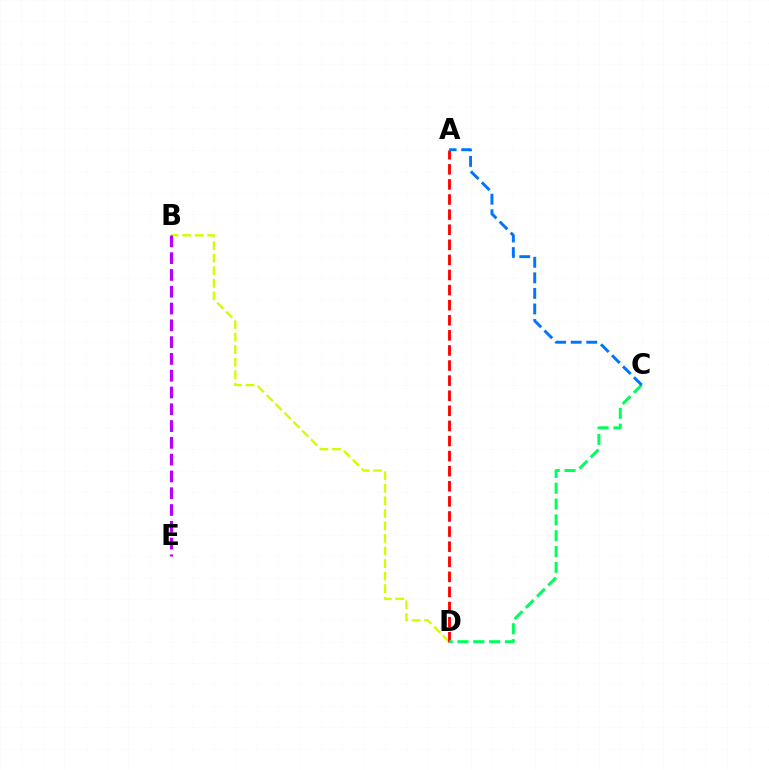{('B', 'D'): [{'color': '#d1ff00', 'line_style': 'dashed', 'thickness': 1.7}], ('A', 'D'): [{'color': '#ff0000', 'line_style': 'dashed', 'thickness': 2.05}], ('C', 'D'): [{'color': '#00ff5c', 'line_style': 'dashed', 'thickness': 2.15}], ('A', 'C'): [{'color': '#0074ff', 'line_style': 'dashed', 'thickness': 2.11}], ('B', 'E'): [{'color': '#b900ff', 'line_style': 'dashed', 'thickness': 2.28}]}